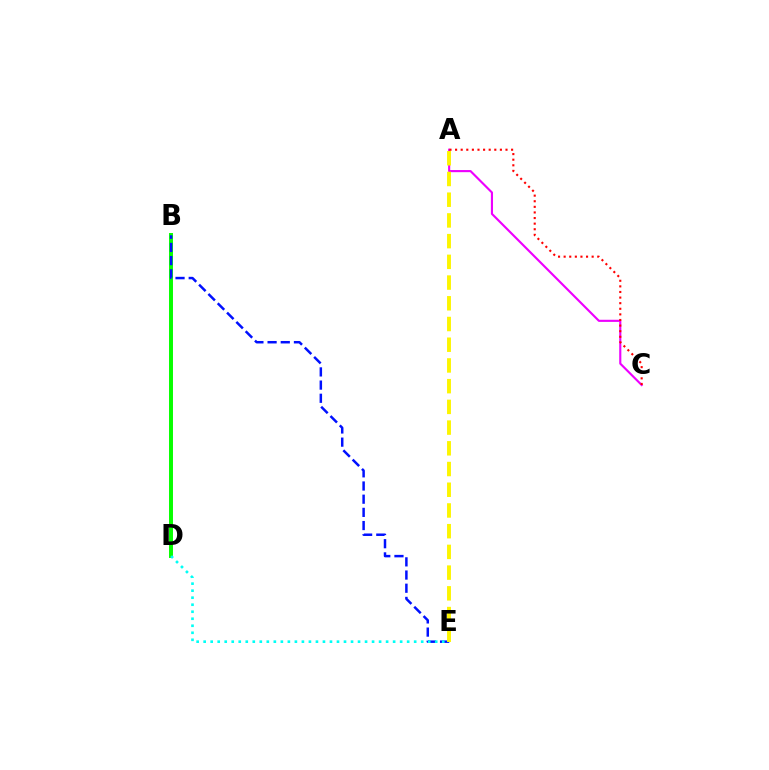{('A', 'C'): [{'color': '#ee00ff', 'line_style': 'solid', 'thickness': 1.53}, {'color': '#ff0000', 'line_style': 'dotted', 'thickness': 1.52}], ('B', 'D'): [{'color': '#08ff00', 'line_style': 'solid', 'thickness': 2.85}], ('B', 'E'): [{'color': '#0010ff', 'line_style': 'dashed', 'thickness': 1.79}], ('D', 'E'): [{'color': '#00fff6', 'line_style': 'dotted', 'thickness': 1.91}], ('A', 'E'): [{'color': '#fcf500', 'line_style': 'dashed', 'thickness': 2.81}]}